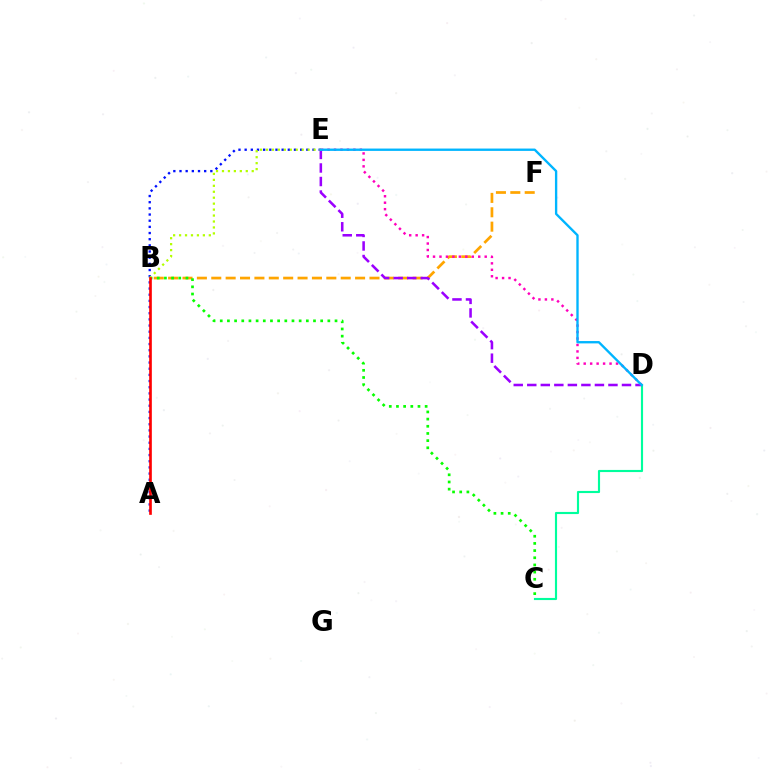{('B', 'F'): [{'color': '#ffa500', 'line_style': 'dashed', 'thickness': 1.95}], ('C', 'D'): [{'color': '#00ff9d', 'line_style': 'solid', 'thickness': 1.54}], ('A', 'E'): [{'color': '#0010ff', 'line_style': 'dotted', 'thickness': 1.68}], ('B', 'C'): [{'color': '#08ff00', 'line_style': 'dotted', 'thickness': 1.95}], ('D', 'E'): [{'color': '#9b00ff', 'line_style': 'dashed', 'thickness': 1.84}, {'color': '#ff00bd', 'line_style': 'dotted', 'thickness': 1.76}, {'color': '#00b5ff', 'line_style': 'solid', 'thickness': 1.69}], ('B', 'E'): [{'color': '#b3ff00', 'line_style': 'dotted', 'thickness': 1.62}], ('A', 'B'): [{'color': '#ff0000', 'line_style': 'solid', 'thickness': 1.91}]}